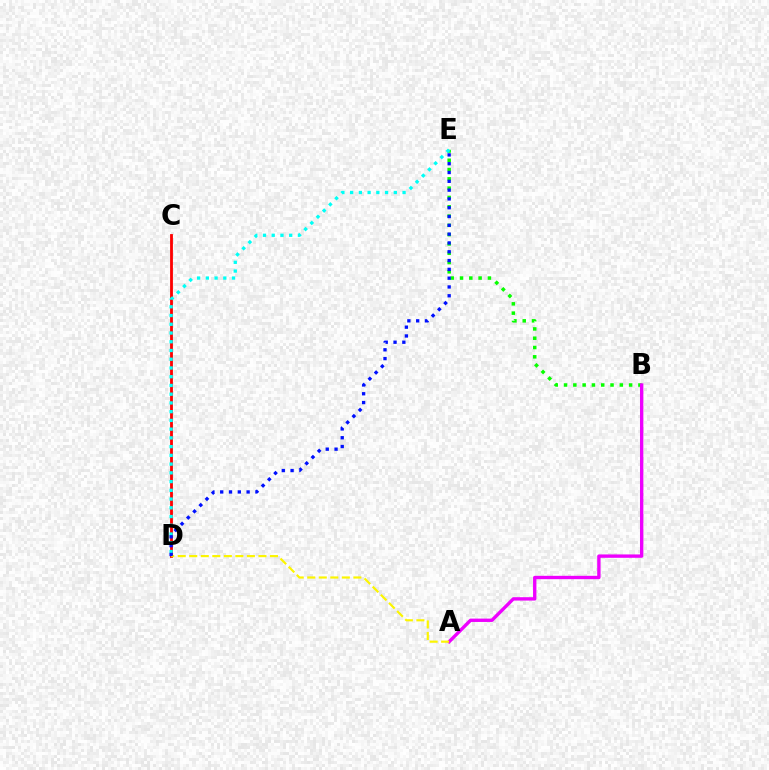{('B', 'E'): [{'color': '#08ff00', 'line_style': 'dotted', 'thickness': 2.53}], ('C', 'D'): [{'color': '#ff0000', 'line_style': 'solid', 'thickness': 2.02}], ('D', 'E'): [{'color': '#00fff6', 'line_style': 'dotted', 'thickness': 2.37}, {'color': '#0010ff', 'line_style': 'dotted', 'thickness': 2.39}], ('A', 'B'): [{'color': '#ee00ff', 'line_style': 'solid', 'thickness': 2.42}], ('A', 'D'): [{'color': '#fcf500', 'line_style': 'dashed', 'thickness': 1.57}]}